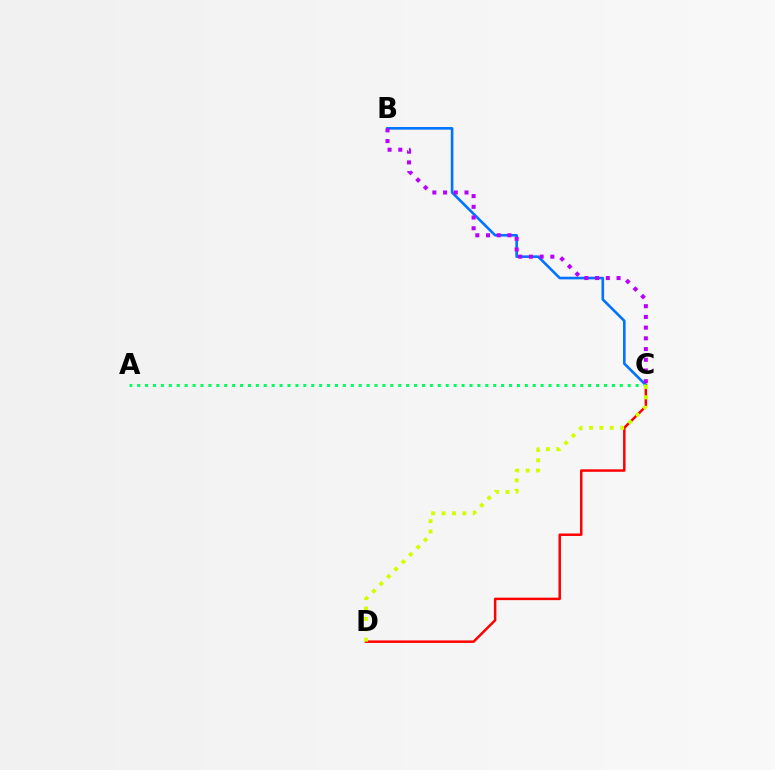{('B', 'C'): [{'color': '#0074ff', 'line_style': 'solid', 'thickness': 1.89}, {'color': '#b900ff', 'line_style': 'dotted', 'thickness': 2.91}], ('C', 'D'): [{'color': '#ff0000', 'line_style': 'solid', 'thickness': 1.79}, {'color': '#d1ff00', 'line_style': 'dotted', 'thickness': 2.82}], ('A', 'C'): [{'color': '#00ff5c', 'line_style': 'dotted', 'thickness': 2.15}]}